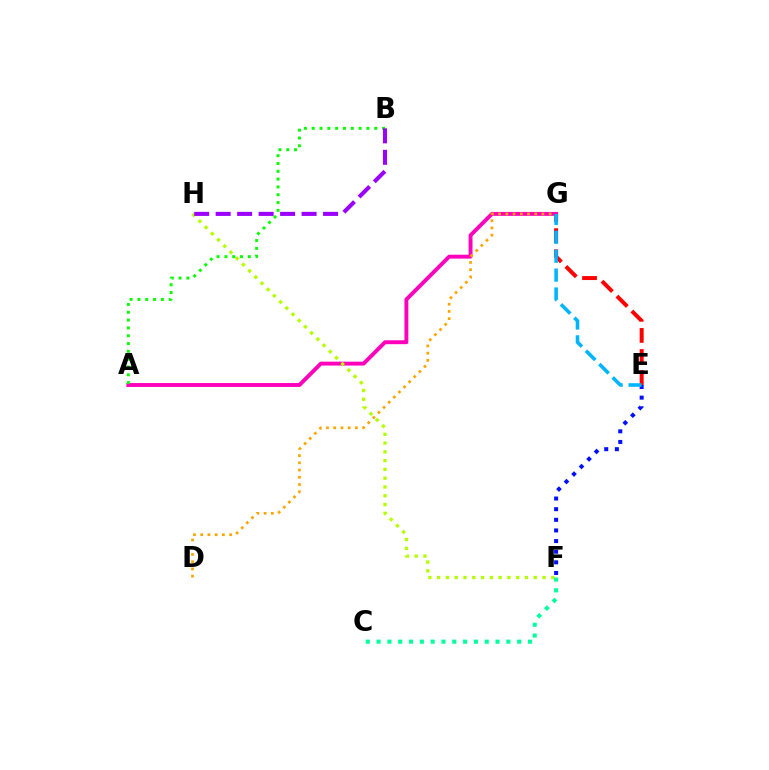{('A', 'G'): [{'color': '#ff00bd', 'line_style': 'solid', 'thickness': 2.82}], ('E', 'F'): [{'color': '#0010ff', 'line_style': 'dotted', 'thickness': 2.89}], ('F', 'H'): [{'color': '#b3ff00', 'line_style': 'dotted', 'thickness': 2.39}], ('A', 'B'): [{'color': '#08ff00', 'line_style': 'dotted', 'thickness': 2.12}], ('E', 'G'): [{'color': '#ff0000', 'line_style': 'dashed', 'thickness': 2.87}, {'color': '#00b5ff', 'line_style': 'dashed', 'thickness': 2.57}], ('B', 'H'): [{'color': '#9b00ff', 'line_style': 'dashed', 'thickness': 2.92}], ('D', 'G'): [{'color': '#ffa500', 'line_style': 'dotted', 'thickness': 1.96}], ('C', 'F'): [{'color': '#00ff9d', 'line_style': 'dotted', 'thickness': 2.94}]}